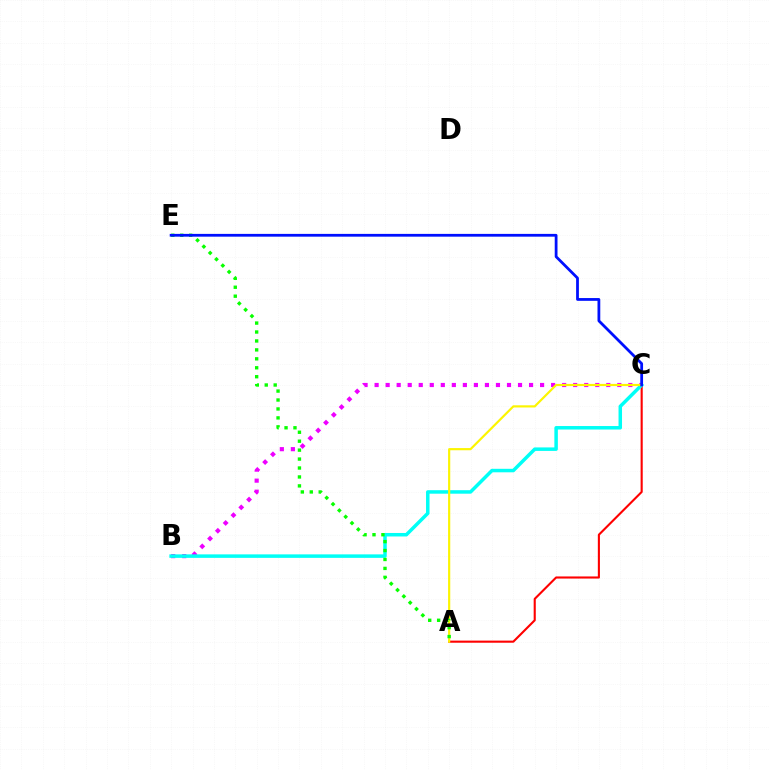{('B', 'C'): [{'color': '#ee00ff', 'line_style': 'dotted', 'thickness': 3.0}, {'color': '#00fff6', 'line_style': 'solid', 'thickness': 2.52}], ('A', 'C'): [{'color': '#ff0000', 'line_style': 'solid', 'thickness': 1.52}, {'color': '#fcf500', 'line_style': 'solid', 'thickness': 1.57}], ('A', 'E'): [{'color': '#08ff00', 'line_style': 'dotted', 'thickness': 2.43}], ('C', 'E'): [{'color': '#0010ff', 'line_style': 'solid', 'thickness': 2.0}]}